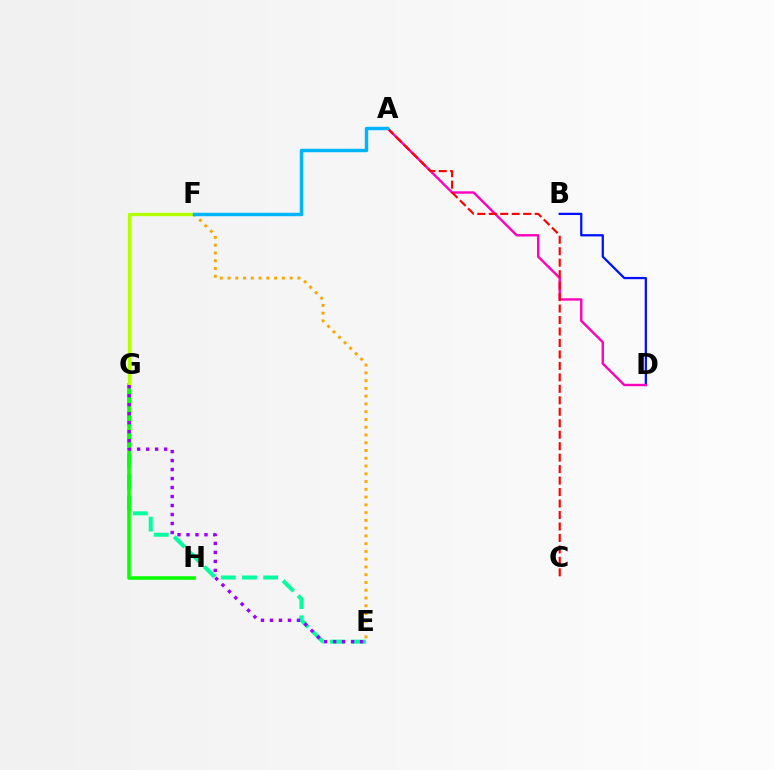{('E', 'G'): [{'color': '#00ff9d', 'line_style': 'dashed', 'thickness': 2.88}, {'color': '#9b00ff', 'line_style': 'dotted', 'thickness': 2.44}], ('B', 'D'): [{'color': '#0010ff', 'line_style': 'solid', 'thickness': 1.62}], ('G', 'H'): [{'color': '#08ff00', 'line_style': 'solid', 'thickness': 2.57}], ('A', 'D'): [{'color': '#ff00bd', 'line_style': 'solid', 'thickness': 1.72}], ('E', 'F'): [{'color': '#ffa500', 'line_style': 'dotted', 'thickness': 2.11}], ('F', 'G'): [{'color': '#b3ff00', 'line_style': 'solid', 'thickness': 2.38}], ('A', 'C'): [{'color': '#ff0000', 'line_style': 'dashed', 'thickness': 1.56}], ('A', 'F'): [{'color': '#00b5ff', 'line_style': 'solid', 'thickness': 2.49}]}